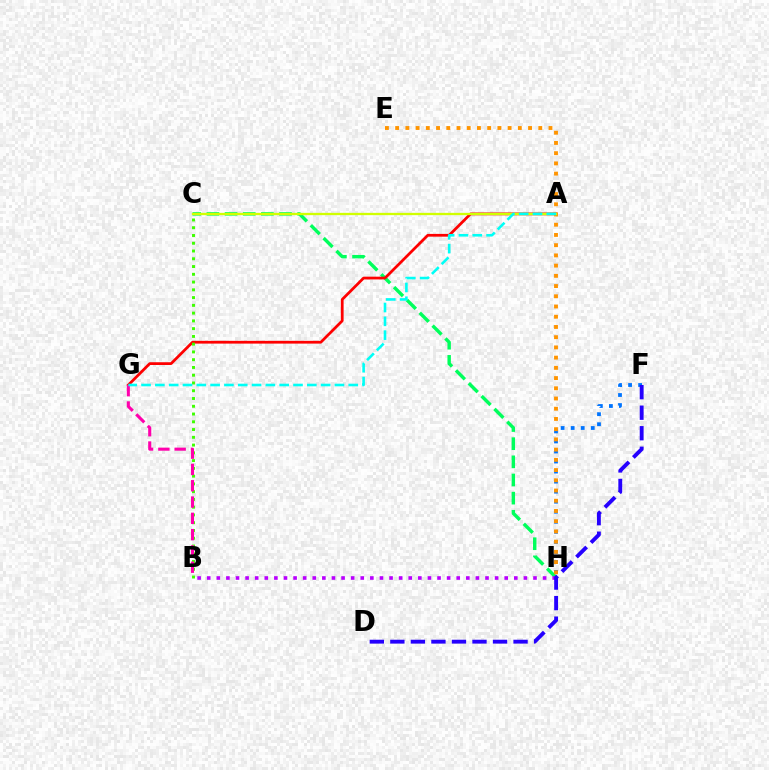{('C', 'H'): [{'color': '#00ff5c', 'line_style': 'dashed', 'thickness': 2.47}], ('A', 'G'): [{'color': '#ff0000', 'line_style': 'solid', 'thickness': 1.98}, {'color': '#00fff6', 'line_style': 'dashed', 'thickness': 1.88}], ('B', 'H'): [{'color': '#b900ff', 'line_style': 'dotted', 'thickness': 2.61}], ('F', 'H'): [{'color': '#0074ff', 'line_style': 'dotted', 'thickness': 2.73}], ('E', 'H'): [{'color': '#ff9400', 'line_style': 'dotted', 'thickness': 2.78}], ('B', 'C'): [{'color': '#3dff00', 'line_style': 'dotted', 'thickness': 2.11}], ('D', 'F'): [{'color': '#2500ff', 'line_style': 'dashed', 'thickness': 2.79}], ('B', 'G'): [{'color': '#ff00ac', 'line_style': 'dashed', 'thickness': 2.21}], ('A', 'C'): [{'color': '#d1ff00', 'line_style': 'solid', 'thickness': 1.67}]}